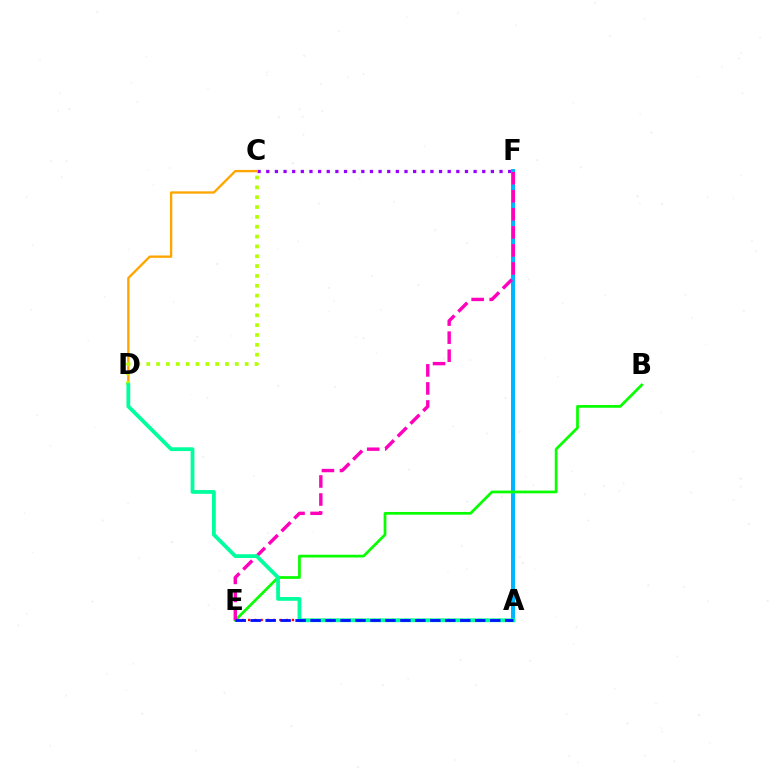{('C', 'F'): [{'color': '#9b00ff', 'line_style': 'dotted', 'thickness': 2.35}], ('A', 'F'): [{'color': '#00b5ff', 'line_style': 'solid', 'thickness': 2.86}], ('A', 'E'): [{'color': '#ff0000', 'line_style': 'dotted', 'thickness': 1.7}, {'color': '#0010ff', 'line_style': 'dashed', 'thickness': 2.03}], ('C', 'D'): [{'color': '#ffa500', 'line_style': 'solid', 'thickness': 1.68}, {'color': '#b3ff00', 'line_style': 'dotted', 'thickness': 2.67}], ('B', 'E'): [{'color': '#08ff00', 'line_style': 'solid', 'thickness': 1.96}], ('E', 'F'): [{'color': '#ff00bd', 'line_style': 'dashed', 'thickness': 2.45}], ('A', 'D'): [{'color': '#00ff9d', 'line_style': 'solid', 'thickness': 2.73}]}